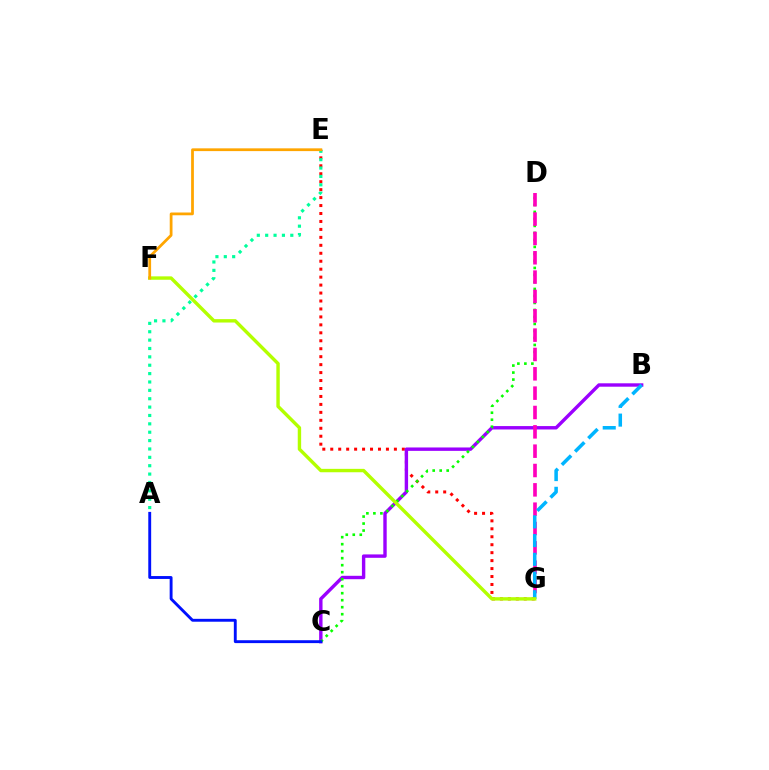{('E', 'G'): [{'color': '#ff0000', 'line_style': 'dotted', 'thickness': 2.16}], ('B', 'C'): [{'color': '#9b00ff', 'line_style': 'solid', 'thickness': 2.45}], ('C', 'D'): [{'color': '#08ff00', 'line_style': 'dotted', 'thickness': 1.9}], ('A', 'C'): [{'color': '#0010ff', 'line_style': 'solid', 'thickness': 2.08}], ('D', 'G'): [{'color': '#ff00bd', 'line_style': 'dashed', 'thickness': 2.63}], ('B', 'G'): [{'color': '#00b5ff', 'line_style': 'dashed', 'thickness': 2.54}], ('A', 'E'): [{'color': '#00ff9d', 'line_style': 'dotted', 'thickness': 2.27}], ('F', 'G'): [{'color': '#b3ff00', 'line_style': 'solid', 'thickness': 2.45}], ('E', 'F'): [{'color': '#ffa500', 'line_style': 'solid', 'thickness': 1.99}]}